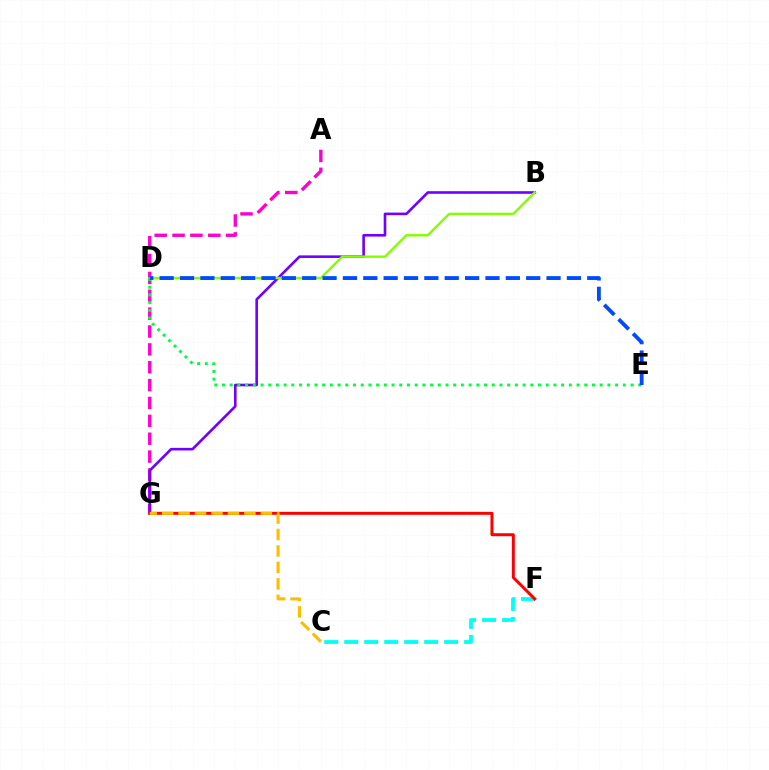{('A', 'G'): [{'color': '#ff00cf', 'line_style': 'dashed', 'thickness': 2.43}], ('B', 'G'): [{'color': '#7200ff', 'line_style': 'solid', 'thickness': 1.88}], ('D', 'E'): [{'color': '#00ff39', 'line_style': 'dotted', 'thickness': 2.09}, {'color': '#004bff', 'line_style': 'dashed', 'thickness': 2.77}], ('C', 'F'): [{'color': '#00fff6', 'line_style': 'dashed', 'thickness': 2.71}], ('F', 'G'): [{'color': '#ff0000', 'line_style': 'solid', 'thickness': 2.14}], ('B', 'D'): [{'color': '#84ff00', 'line_style': 'solid', 'thickness': 1.74}], ('C', 'G'): [{'color': '#ffbd00', 'line_style': 'dashed', 'thickness': 2.24}]}